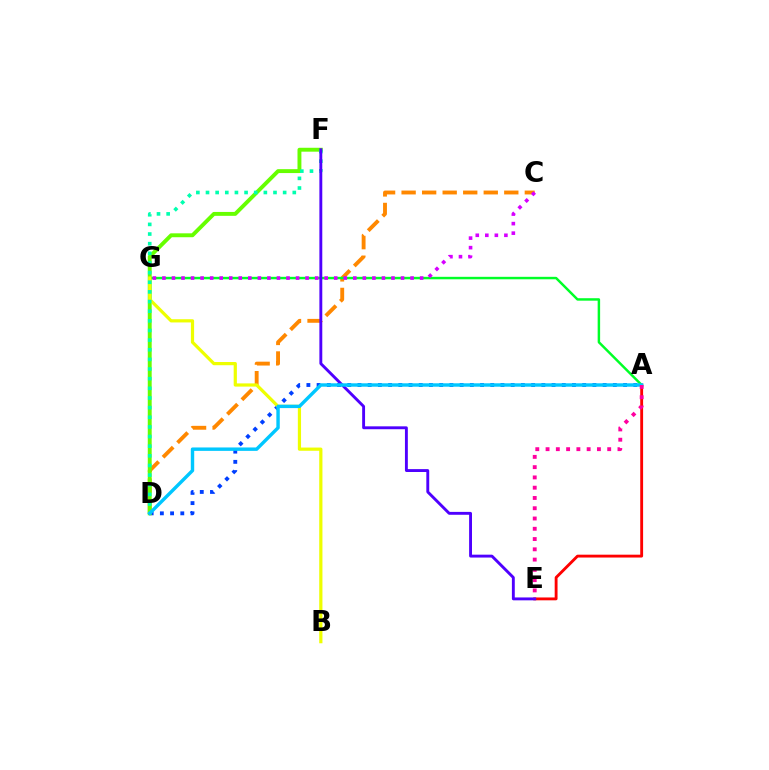{('A', 'E'): [{'color': '#ff0000', 'line_style': 'solid', 'thickness': 2.06}, {'color': '#ff00a0', 'line_style': 'dotted', 'thickness': 2.79}], ('C', 'D'): [{'color': '#ff8800', 'line_style': 'dashed', 'thickness': 2.79}], ('A', 'D'): [{'color': '#003fff', 'line_style': 'dotted', 'thickness': 2.78}, {'color': '#00c7ff', 'line_style': 'solid', 'thickness': 2.46}], ('A', 'G'): [{'color': '#00ff27', 'line_style': 'solid', 'thickness': 1.77}], ('D', 'F'): [{'color': '#66ff00', 'line_style': 'solid', 'thickness': 2.81}, {'color': '#00ffaf', 'line_style': 'dotted', 'thickness': 2.62}], ('B', 'G'): [{'color': '#eeff00', 'line_style': 'solid', 'thickness': 2.31}], ('E', 'F'): [{'color': '#4f00ff', 'line_style': 'solid', 'thickness': 2.08}], ('C', 'G'): [{'color': '#d600ff', 'line_style': 'dotted', 'thickness': 2.59}]}